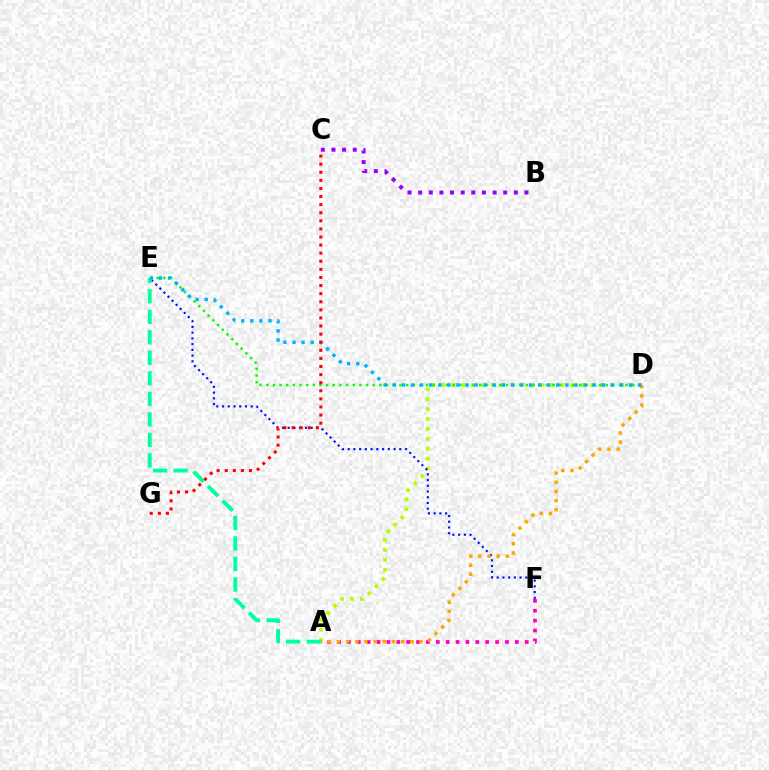{('A', 'D'): [{'color': '#b3ff00', 'line_style': 'dotted', 'thickness': 2.69}, {'color': '#ffa500', 'line_style': 'dotted', 'thickness': 2.49}], ('B', 'C'): [{'color': '#9b00ff', 'line_style': 'dotted', 'thickness': 2.89}], ('A', 'F'): [{'color': '#ff00bd', 'line_style': 'dotted', 'thickness': 2.68}], ('E', 'F'): [{'color': '#0010ff', 'line_style': 'dotted', 'thickness': 1.56}], ('A', 'E'): [{'color': '#00ff9d', 'line_style': 'dashed', 'thickness': 2.79}], ('D', 'E'): [{'color': '#08ff00', 'line_style': 'dotted', 'thickness': 1.81}, {'color': '#00b5ff', 'line_style': 'dotted', 'thickness': 2.47}], ('C', 'G'): [{'color': '#ff0000', 'line_style': 'dotted', 'thickness': 2.2}]}